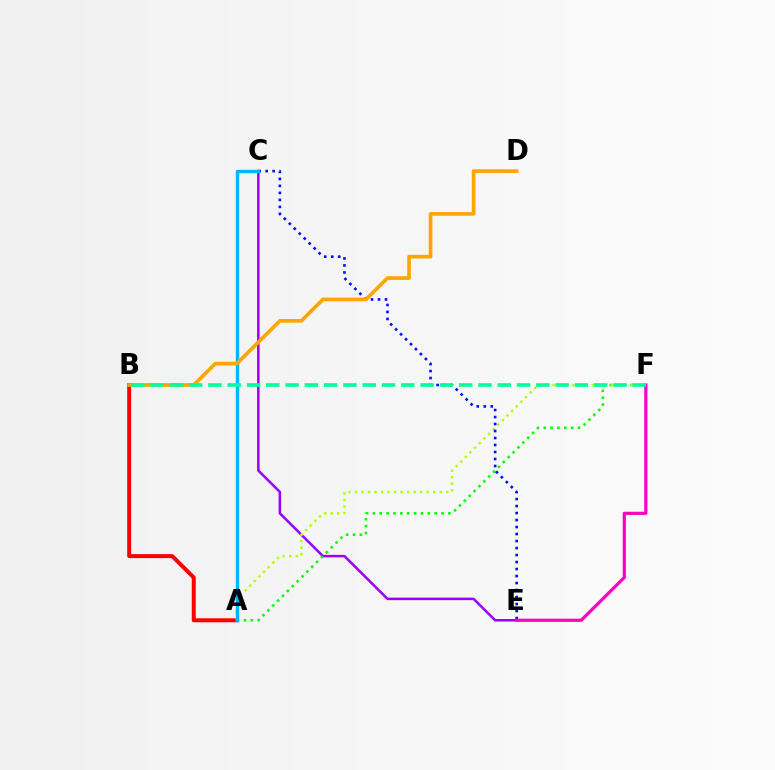{('C', 'E'): [{'color': '#9b00ff', 'line_style': 'solid', 'thickness': 1.82}, {'color': '#0010ff', 'line_style': 'dotted', 'thickness': 1.9}], ('A', 'B'): [{'color': '#ff0000', 'line_style': 'solid', 'thickness': 2.87}], ('A', 'F'): [{'color': '#08ff00', 'line_style': 'dotted', 'thickness': 1.87}, {'color': '#b3ff00', 'line_style': 'dotted', 'thickness': 1.77}], ('A', 'C'): [{'color': '#00b5ff', 'line_style': 'solid', 'thickness': 2.43}], ('B', 'D'): [{'color': '#ffa500', 'line_style': 'solid', 'thickness': 2.65}], ('E', 'F'): [{'color': '#ff00bd', 'line_style': 'solid', 'thickness': 2.3}], ('B', 'F'): [{'color': '#00ff9d', 'line_style': 'dashed', 'thickness': 2.62}]}